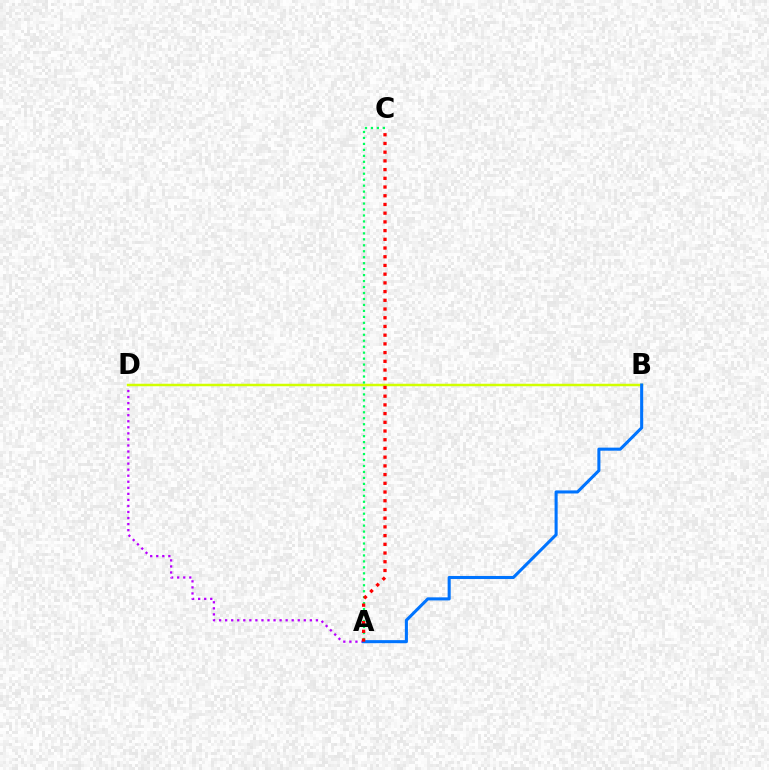{('A', 'D'): [{'color': '#b900ff', 'line_style': 'dotted', 'thickness': 1.64}], ('B', 'D'): [{'color': '#d1ff00', 'line_style': 'solid', 'thickness': 1.8}], ('A', 'C'): [{'color': '#00ff5c', 'line_style': 'dotted', 'thickness': 1.62}, {'color': '#ff0000', 'line_style': 'dotted', 'thickness': 2.37}], ('A', 'B'): [{'color': '#0074ff', 'line_style': 'solid', 'thickness': 2.21}]}